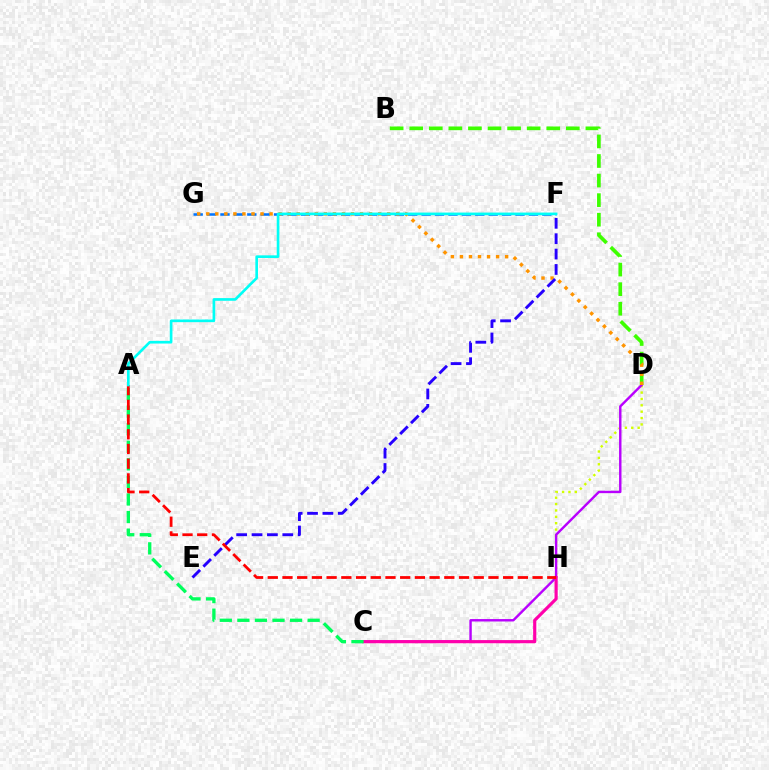{('D', 'H'): [{'color': '#d1ff00', 'line_style': 'dotted', 'thickness': 1.73}], ('B', 'D'): [{'color': '#3dff00', 'line_style': 'dashed', 'thickness': 2.66}], ('C', 'D'): [{'color': '#b900ff', 'line_style': 'solid', 'thickness': 1.74}], ('F', 'G'): [{'color': '#0074ff', 'line_style': 'dashed', 'thickness': 1.82}], ('C', 'H'): [{'color': '#ff00ac', 'line_style': 'solid', 'thickness': 2.28}], ('A', 'C'): [{'color': '#00ff5c', 'line_style': 'dashed', 'thickness': 2.39}], ('D', 'G'): [{'color': '#ff9400', 'line_style': 'dotted', 'thickness': 2.46}], ('E', 'F'): [{'color': '#2500ff', 'line_style': 'dashed', 'thickness': 2.09}], ('A', 'H'): [{'color': '#ff0000', 'line_style': 'dashed', 'thickness': 2.0}], ('A', 'F'): [{'color': '#00fff6', 'line_style': 'solid', 'thickness': 1.91}]}